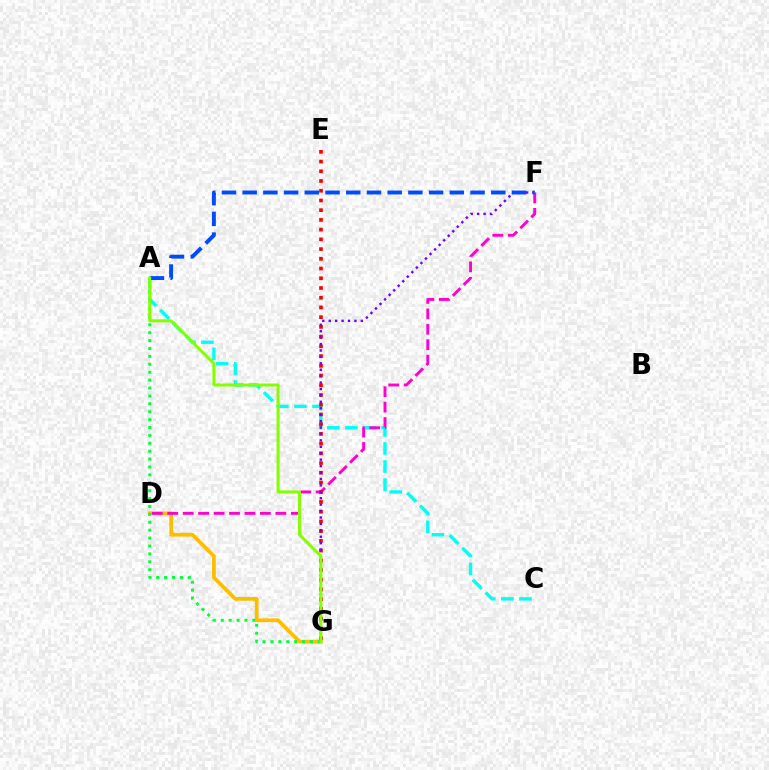{('D', 'G'): [{'color': '#ffbd00', 'line_style': 'solid', 'thickness': 2.7}], ('A', 'C'): [{'color': '#00fff6', 'line_style': 'dashed', 'thickness': 2.46}], ('D', 'F'): [{'color': '#ff00cf', 'line_style': 'dashed', 'thickness': 2.1}], ('A', 'G'): [{'color': '#00ff39', 'line_style': 'dotted', 'thickness': 2.15}, {'color': '#84ff00', 'line_style': 'solid', 'thickness': 2.15}], ('E', 'G'): [{'color': '#ff0000', 'line_style': 'dotted', 'thickness': 2.64}], ('F', 'G'): [{'color': '#7200ff', 'line_style': 'dotted', 'thickness': 1.75}], ('A', 'F'): [{'color': '#004bff', 'line_style': 'dashed', 'thickness': 2.81}]}